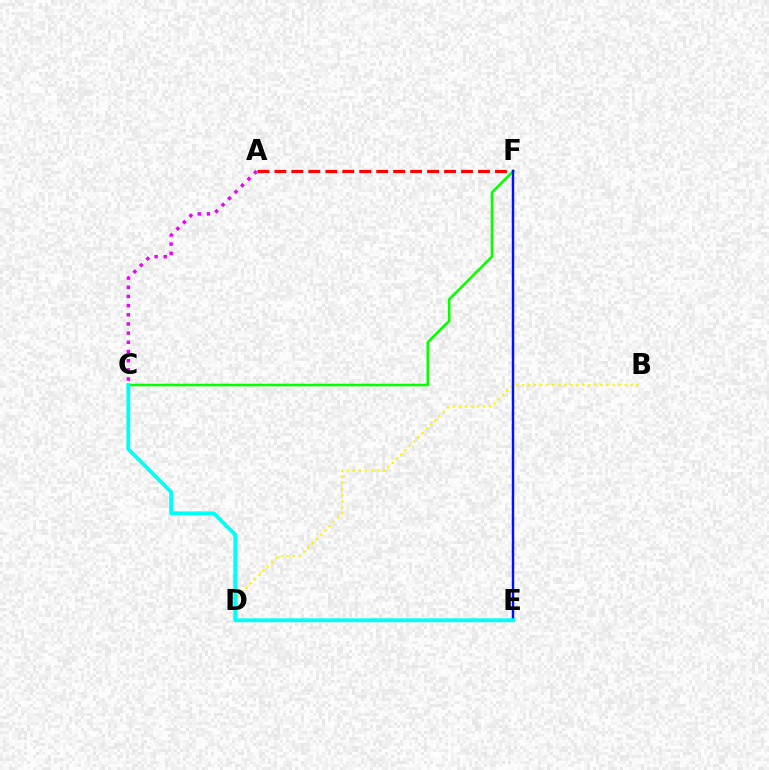{('A', 'C'): [{'color': '#ee00ff', 'line_style': 'dotted', 'thickness': 2.49}], ('B', 'D'): [{'color': '#fcf500', 'line_style': 'dotted', 'thickness': 1.64}], ('A', 'F'): [{'color': '#ff0000', 'line_style': 'dashed', 'thickness': 2.3}], ('C', 'F'): [{'color': '#08ff00', 'line_style': 'solid', 'thickness': 1.86}], ('E', 'F'): [{'color': '#0010ff', 'line_style': 'solid', 'thickness': 1.76}], ('C', 'E'): [{'color': '#00fff6', 'line_style': 'solid', 'thickness': 2.75}]}